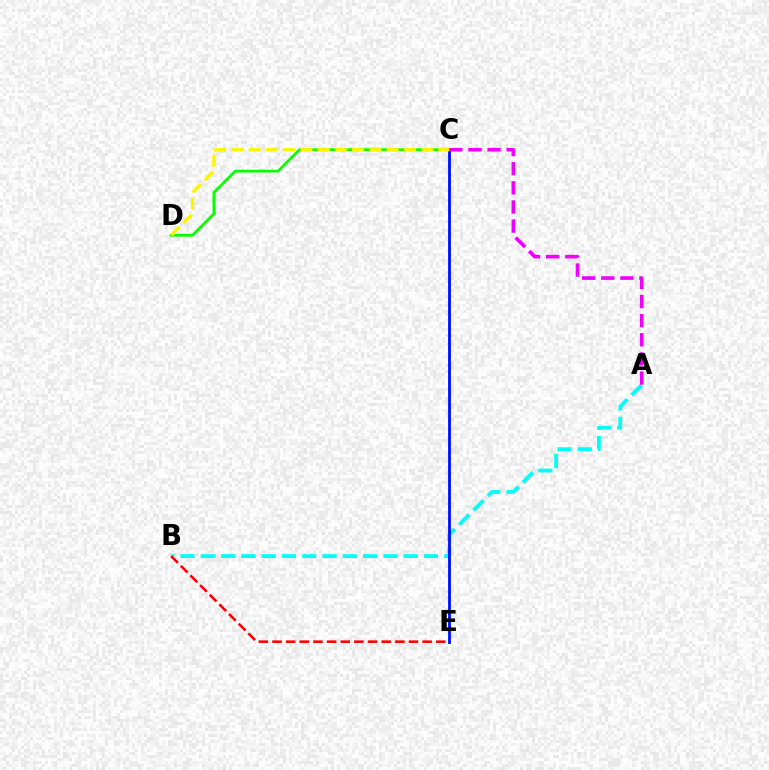{('A', 'B'): [{'color': '#00fff6', 'line_style': 'dashed', 'thickness': 2.76}], ('C', 'E'): [{'color': '#0010ff', 'line_style': 'solid', 'thickness': 2.04}], ('B', 'E'): [{'color': '#ff0000', 'line_style': 'dashed', 'thickness': 1.85}], ('C', 'D'): [{'color': '#08ff00', 'line_style': 'solid', 'thickness': 1.99}, {'color': '#fcf500', 'line_style': 'dashed', 'thickness': 2.34}], ('A', 'C'): [{'color': '#ee00ff', 'line_style': 'dashed', 'thickness': 2.6}]}